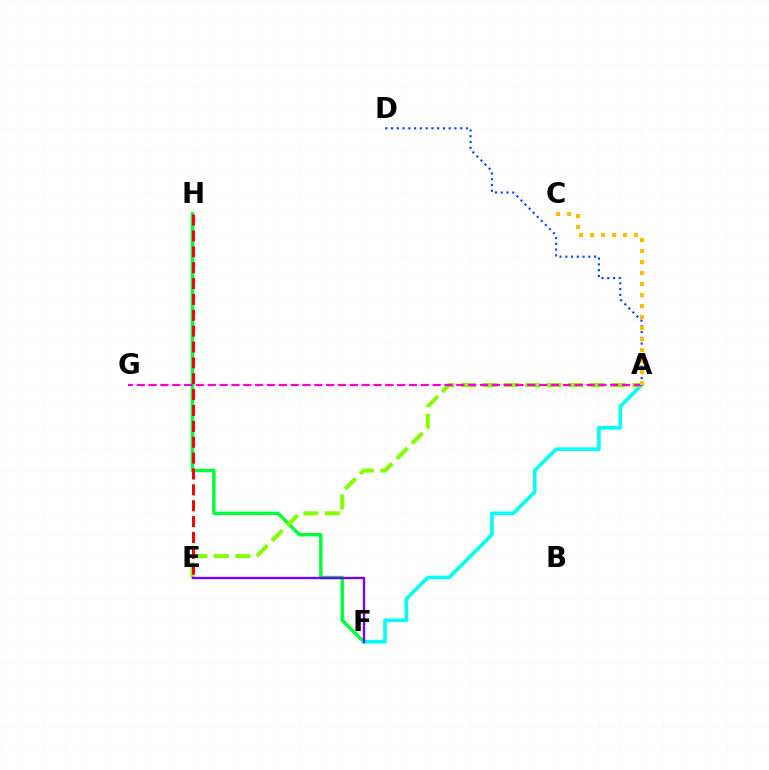{('F', 'H'): [{'color': '#00ff39', 'line_style': 'solid', 'thickness': 2.47}], ('A', 'F'): [{'color': '#00fff6', 'line_style': 'solid', 'thickness': 2.61}], ('A', 'E'): [{'color': '#84ff00', 'line_style': 'dashed', 'thickness': 2.91}], ('E', 'F'): [{'color': '#7200ff', 'line_style': 'solid', 'thickness': 1.71}], ('A', 'D'): [{'color': '#004bff', 'line_style': 'dotted', 'thickness': 1.57}], ('E', 'H'): [{'color': '#ff0000', 'line_style': 'dashed', 'thickness': 2.16}], ('A', 'G'): [{'color': '#ff00cf', 'line_style': 'dashed', 'thickness': 1.61}], ('A', 'C'): [{'color': '#ffbd00', 'line_style': 'dotted', 'thickness': 2.99}]}